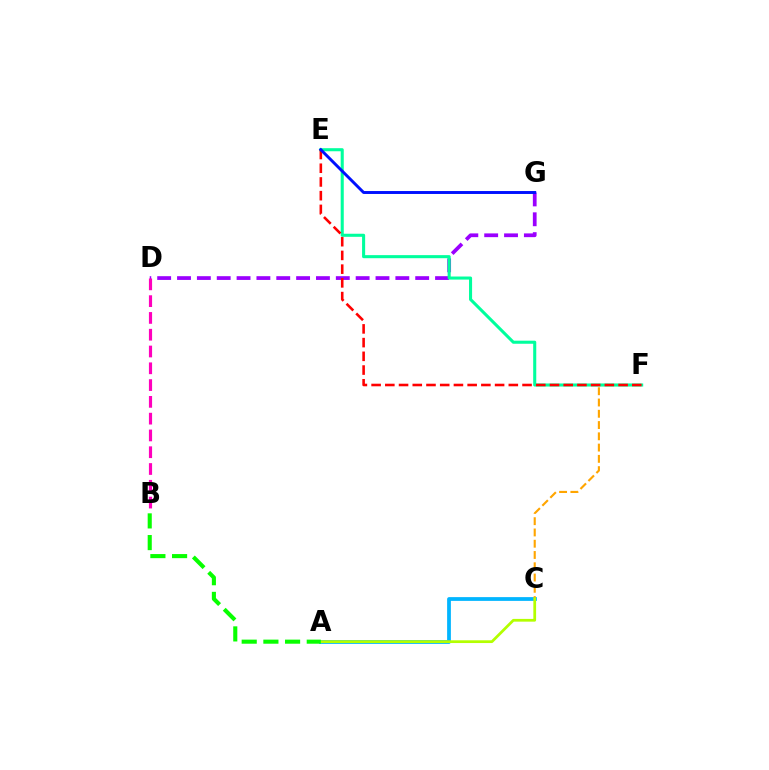{('A', 'C'): [{'color': '#00b5ff', 'line_style': 'solid', 'thickness': 2.7}, {'color': '#b3ff00', 'line_style': 'solid', 'thickness': 1.98}], ('C', 'F'): [{'color': '#ffa500', 'line_style': 'dashed', 'thickness': 1.53}], ('D', 'G'): [{'color': '#9b00ff', 'line_style': 'dashed', 'thickness': 2.7}], ('B', 'D'): [{'color': '#ff00bd', 'line_style': 'dashed', 'thickness': 2.28}], ('E', 'F'): [{'color': '#00ff9d', 'line_style': 'solid', 'thickness': 2.21}, {'color': '#ff0000', 'line_style': 'dashed', 'thickness': 1.86}], ('A', 'B'): [{'color': '#08ff00', 'line_style': 'dashed', 'thickness': 2.95}], ('E', 'G'): [{'color': '#0010ff', 'line_style': 'solid', 'thickness': 2.11}]}